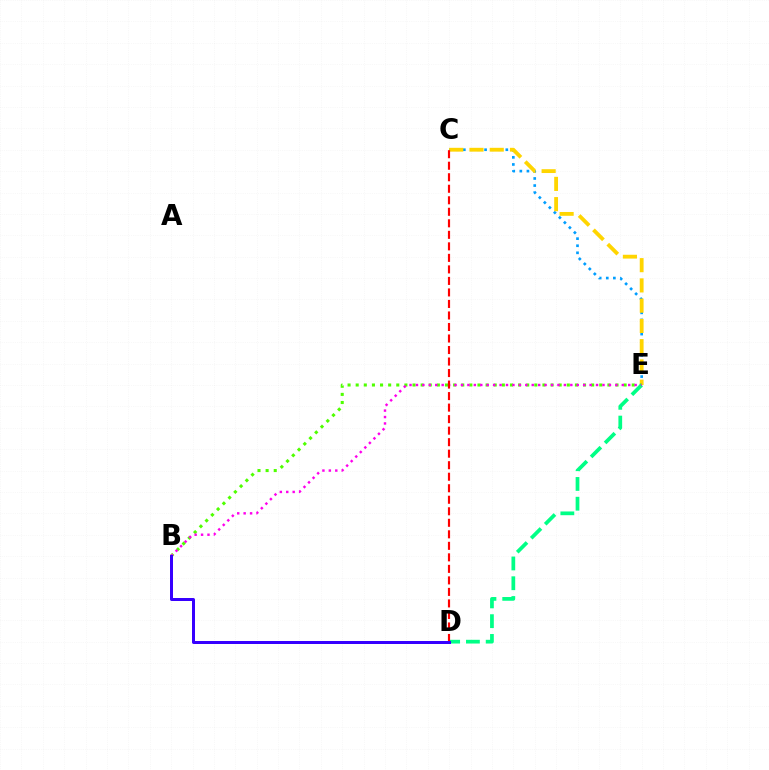{('C', 'E'): [{'color': '#009eff', 'line_style': 'dotted', 'thickness': 1.92}, {'color': '#ffd500', 'line_style': 'dashed', 'thickness': 2.75}], ('B', 'E'): [{'color': '#4fff00', 'line_style': 'dotted', 'thickness': 2.21}, {'color': '#ff00ed', 'line_style': 'dotted', 'thickness': 1.75}], ('D', 'E'): [{'color': '#00ff86', 'line_style': 'dashed', 'thickness': 2.69}], ('C', 'D'): [{'color': '#ff0000', 'line_style': 'dashed', 'thickness': 1.56}], ('B', 'D'): [{'color': '#3700ff', 'line_style': 'solid', 'thickness': 2.16}]}